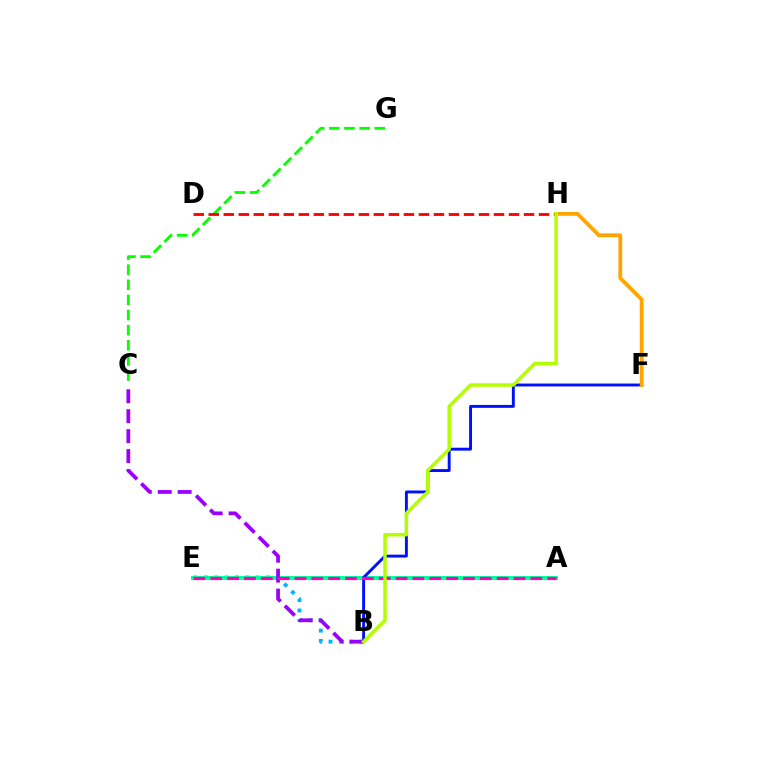{('B', 'E'): [{'color': '#00b5ff', 'line_style': 'dotted', 'thickness': 2.82}], ('A', 'E'): [{'color': '#00ff9d', 'line_style': 'solid', 'thickness': 2.85}, {'color': '#ff00bd', 'line_style': 'dashed', 'thickness': 2.29}], ('B', 'C'): [{'color': '#9b00ff', 'line_style': 'dashed', 'thickness': 2.71}], ('B', 'F'): [{'color': '#0010ff', 'line_style': 'solid', 'thickness': 2.09}], ('F', 'H'): [{'color': '#ffa500', 'line_style': 'solid', 'thickness': 2.75}], ('C', 'G'): [{'color': '#08ff00', 'line_style': 'dashed', 'thickness': 2.05}], ('D', 'H'): [{'color': '#ff0000', 'line_style': 'dashed', 'thickness': 2.04}], ('B', 'H'): [{'color': '#b3ff00', 'line_style': 'solid', 'thickness': 2.52}]}